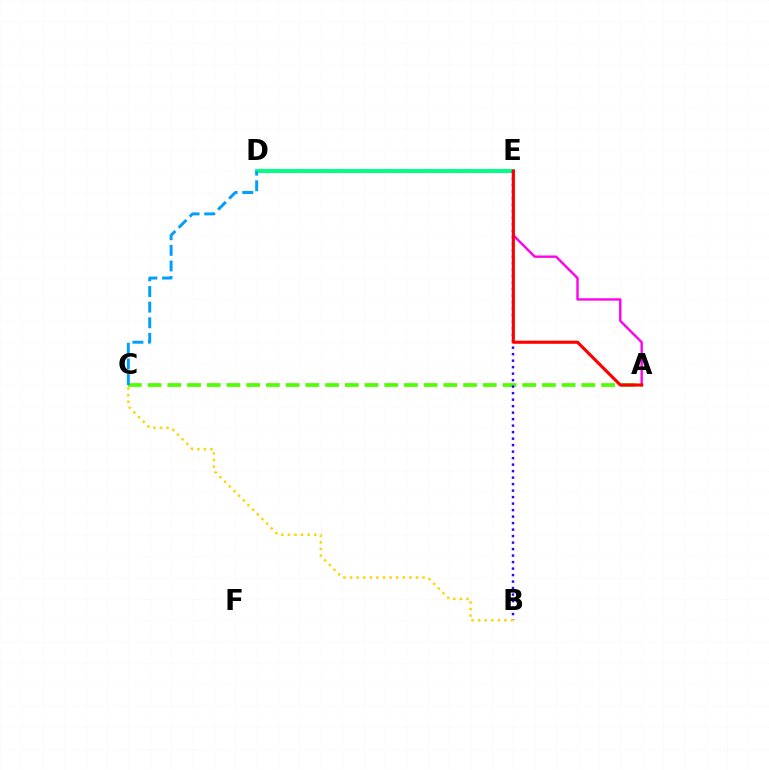{('D', 'E'): [{'color': '#00ff86', 'line_style': 'solid', 'thickness': 2.85}], ('A', 'C'): [{'color': '#4fff00', 'line_style': 'dashed', 'thickness': 2.68}], ('A', 'E'): [{'color': '#ff00ed', 'line_style': 'solid', 'thickness': 1.71}, {'color': '#ff0000', 'line_style': 'solid', 'thickness': 2.25}], ('B', 'E'): [{'color': '#3700ff', 'line_style': 'dotted', 'thickness': 1.77}], ('C', 'D'): [{'color': '#009eff', 'line_style': 'dashed', 'thickness': 2.12}], ('B', 'C'): [{'color': '#ffd500', 'line_style': 'dotted', 'thickness': 1.79}]}